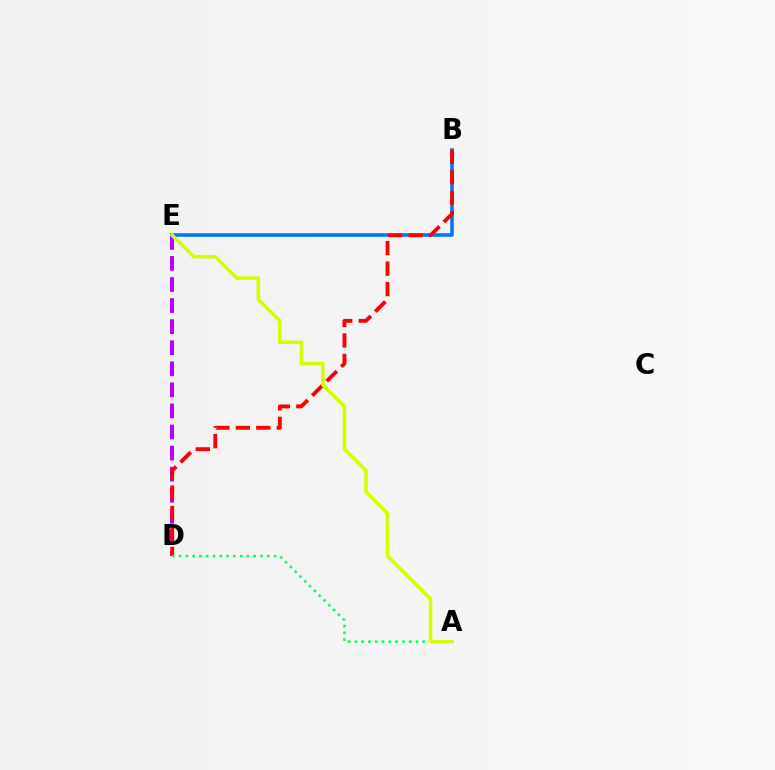{('D', 'E'): [{'color': '#b900ff', 'line_style': 'dashed', 'thickness': 2.86}], ('B', 'E'): [{'color': '#0074ff', 'line_style': 'solid', 'thickness': 2.56}], ('B', 'D'): [{'color': '#ff0000', 'line_style': 'dashed', 'thickness': 2.78}], ('A', 'D'): [{'color': '#00ff5c', 'line_style': 'dotted', 'thickness': 1.84}], ('A', 'E'): [{'color': '#d1ff00', 'line_style': 'solid', 'thickness': 2.58}]}